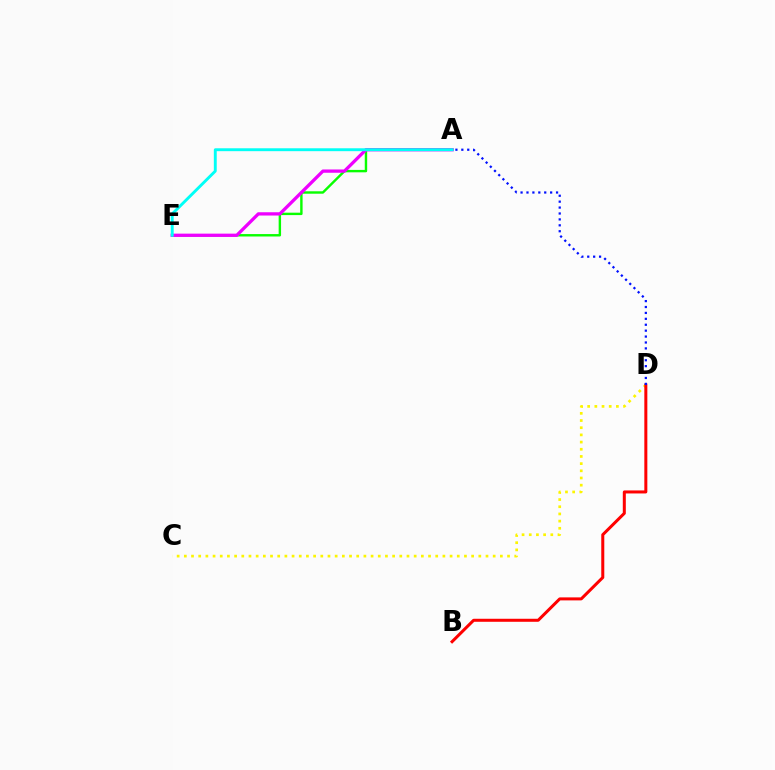{('C', 'D'): [{'color': '#fcf500', 'line_style': 'dotted', 'thickness': 1.95}], ('A', 'E'): [{'color': '#08ff00', 'line_style': 'solid', 'thickness': 1.74}, {'color': '#ee00ff', 'line_style': 'solid', 'thickness': 2.36}, {'color': '#00fff6', 'line_style': 'solid', 'thickness': 2.08}], ('B', 'D'): [{'color': '#ff0000', 'line_style': 'solid', 'thickness': 2.17}], ('A', 'D'): [{'color': '#0010ff', 'line_style': 'dotted', 'thickness': 1.61}]}